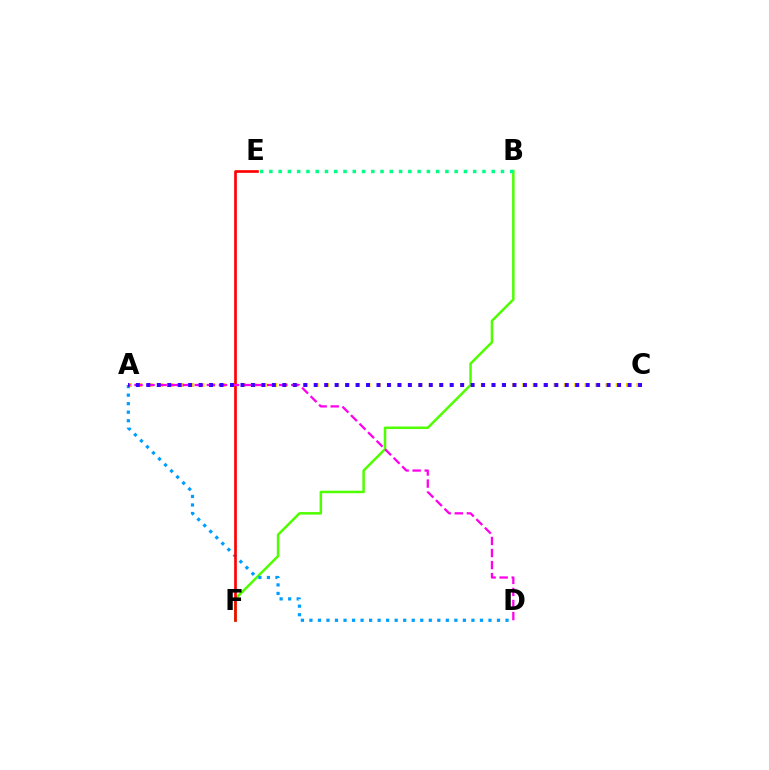{('A', 'C'): [{'color': '#ffd500', 'line_style': 'dotted', 'thickness': 2.82}, {'color': '#3700ff', 'line_style': 'dotted', 'thickness': 2.84}], ('B', 'F'): [{'color': '#4fff00', 'line_style': 'solid', 'thickness': 1.8}], ('A', 'D'): [{'color': '#009eff', 'line_style': 'dotted', 'thickness': 2.32}, {'color': '#ff00ed', 'line_style': 'dashed', 'thickness': 1.64}], ('B', 'E'): [{'color': '#00ff86', 'line_style': 'dotted', 'thickness': 2.52}], ('E', 'F'): [{'color': '#ff0000', 'line_style': 'solid', 'thickness': 1.92}]}